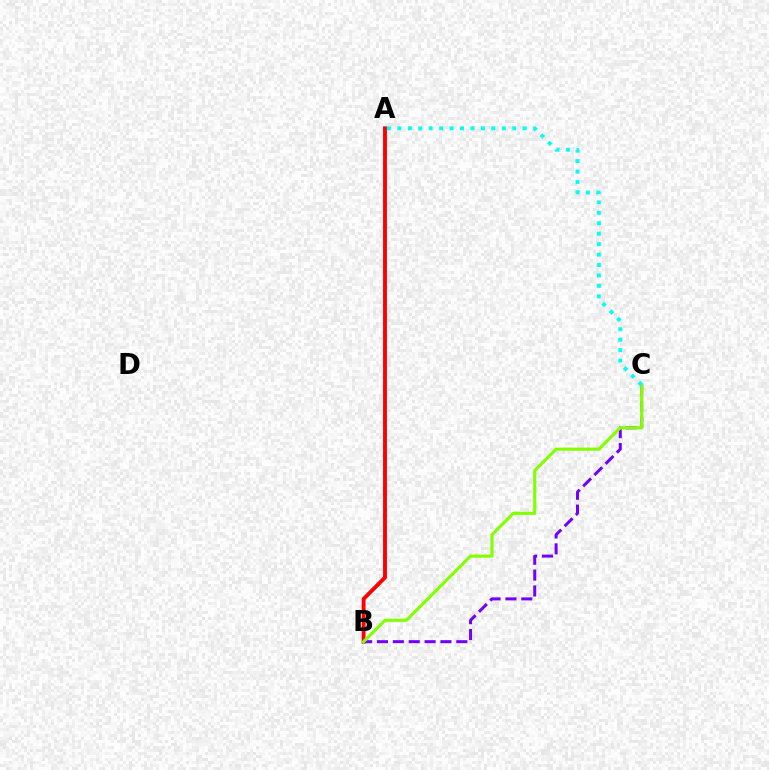{('A', 'B'): [{'color': '#ff0000', 'line_style': 'solid', 'thickness': 2.79}], ('B', 'C'): [{'color': '#7200ff', 'line_style': 'dashed', 'thickness': 2.16}, {'color': '#84ff00', 'line_style': 'solid', 'thickness': 2.26}], ('A', 'C'): [{'color': '#00fff6', 'line_style': 'dotted', 'thickness': 2.84}]}